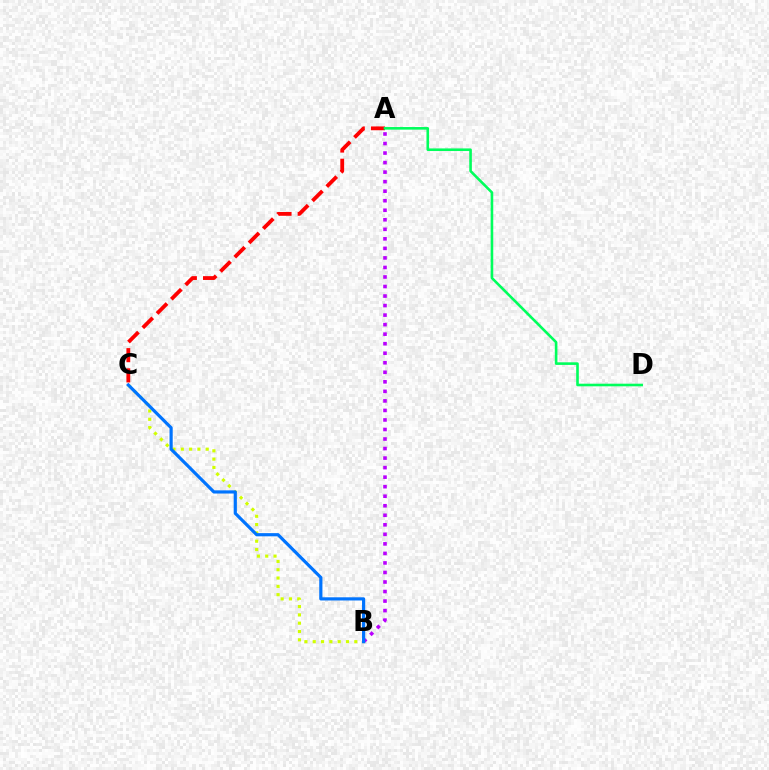{('B', 'C'): [{'color': '#d1ff00', 'line_style': 'dotted', 'thickness': 2.26}, {'color': '#0074ff', 'line_style': 'solid', 'thickness': 2.29}], ('A', 'C'): [{'color': '#ff0000', 'line_style': 'dashed', 'thickness': 2.74}], ('A', 'B'): [{'color': '#b900ff', 'line_style': 'dotted', 'thickness': 2.59}], ('A', 'D'): [{'color': '#00ff5c', 'line_style': 'solid', 'thickness': 1.88}]}